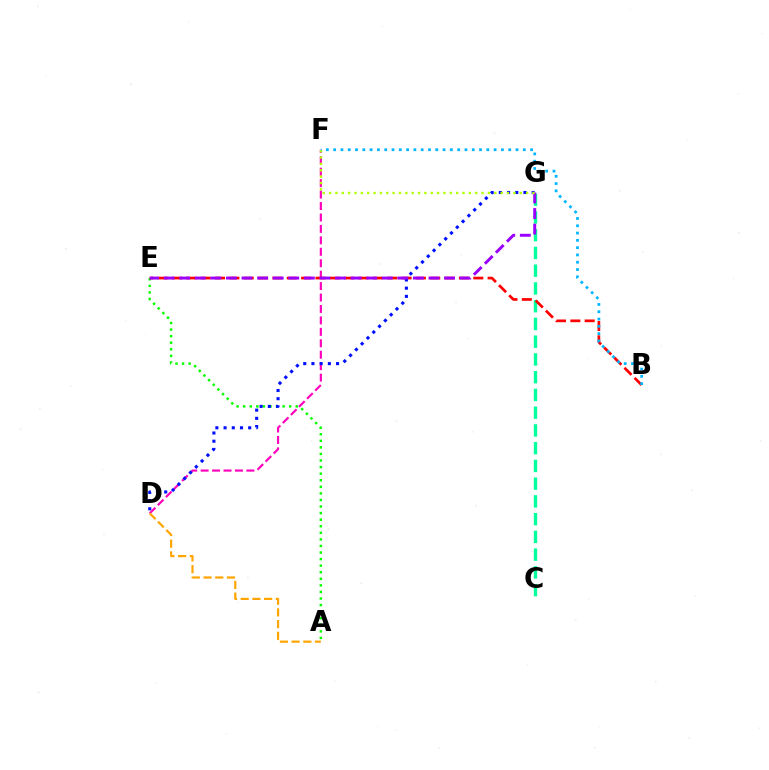{('A', 'E'): [{'color': '#08ff00', 'line_style': 'dotted', 'thickness': 1.79}], ('D', 'F'): [{'color': '#ff00bd', 'line_style': 'dashed', 'thickness': 1.55}], ('C', 'G'): [{'color': '#00ff9d', 'line_style': 'dashed', 'thickness': 2.41}], ('B', 'E'): [{'color': '#ff0000', 'line_style': 'dashed', 'thickness': 1.95}], ('D', 'G'): [{'color': '#0010ff', 'line_style': 'dotted', 'thickness': 2.23}], ('E', 'G'): [{'color': '#9b00ff', 'line_style': 'dashed', 'thickness': 2.12}], ('F', 'G'): [{'color': '#b3ff00', 'line_style': 'dotted', 'thickness': 1.73}], ('B', 'F'): [{'color': '#00b5ff', 'line_style': 'dotted', 'thickness': 1.98}], ('A', 'D'): [{'color': '#ffa500', 'line_style': 'dashed', 'thickness': 1.59}]}